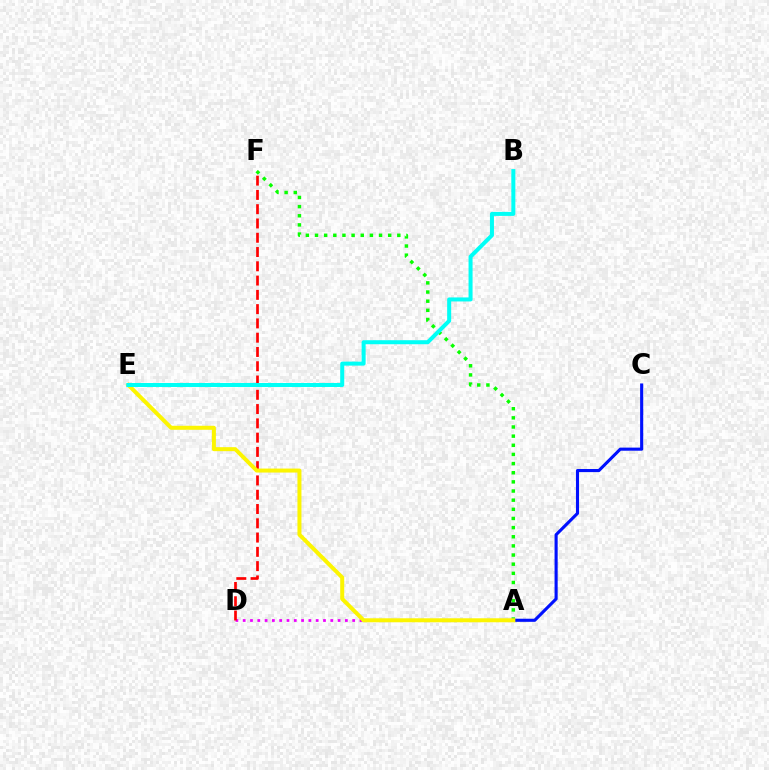{('A', 'F'): [{'color': '#08ff00', 'line_style': 'dotted', 'thickness': 2.49}], ('A', 'D'): [{'color': '#ee00ff', 'line_style': 'dotted', 'thickness': 1.98}], ('A', 'C'): [{'color': '#0010ff', 'line_style': 'solid', 'thickness': 2.23}], ('D', 'F'): [{'color': '#ff0000', 'line_style': 'dashed', 'thickness': 1.94}], ('A', 'E'): [{'color': '#fcf500', 'line_style': 'solid', 'thickness': 2.88}], ('B', 'E'): [{'color': '#00fff6', 'line_style': 'solid', 'thickness': 2.89}]}